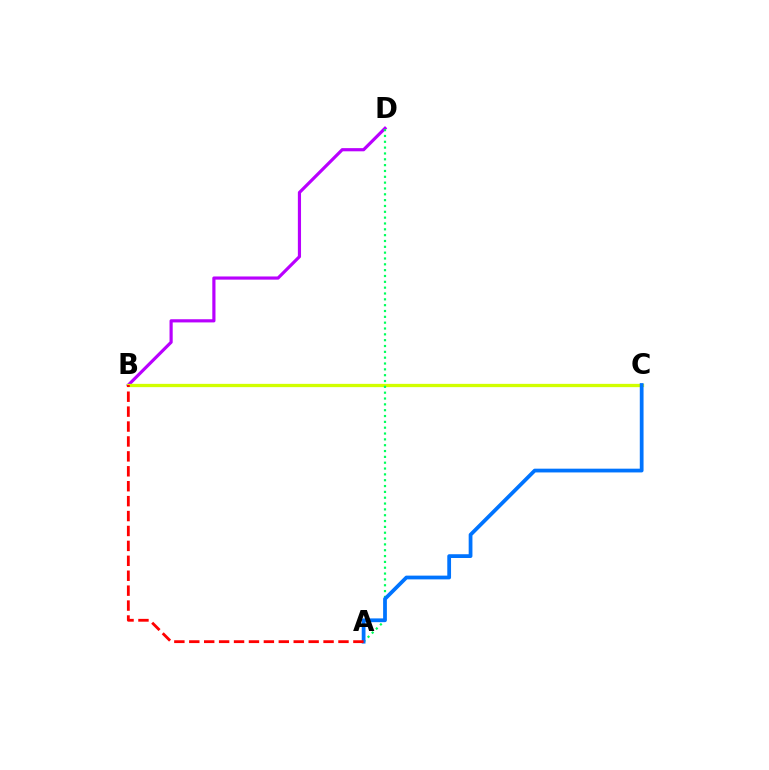{('B', 'D'): [{'color': '#b900ff', 'line_style': 'solid', 'thickness': 2.28}], ('B', 'C'): [{'color': '#d1ff00', 'line_style': 'solid', 'thickness': 2.37}], ('A', 'D'): [{'color': '#00ff5c', 'line_style': 'dotted', 'thickness': 1.59}], ('A', 'C'): [{'color': '#0074ff', 'line_style': 'solid', 'thickness': 2.71}], ('A', 'B'): [{'color': '#ff0000', 'line_style': 'dashed', 'thickness': 2.03}]}